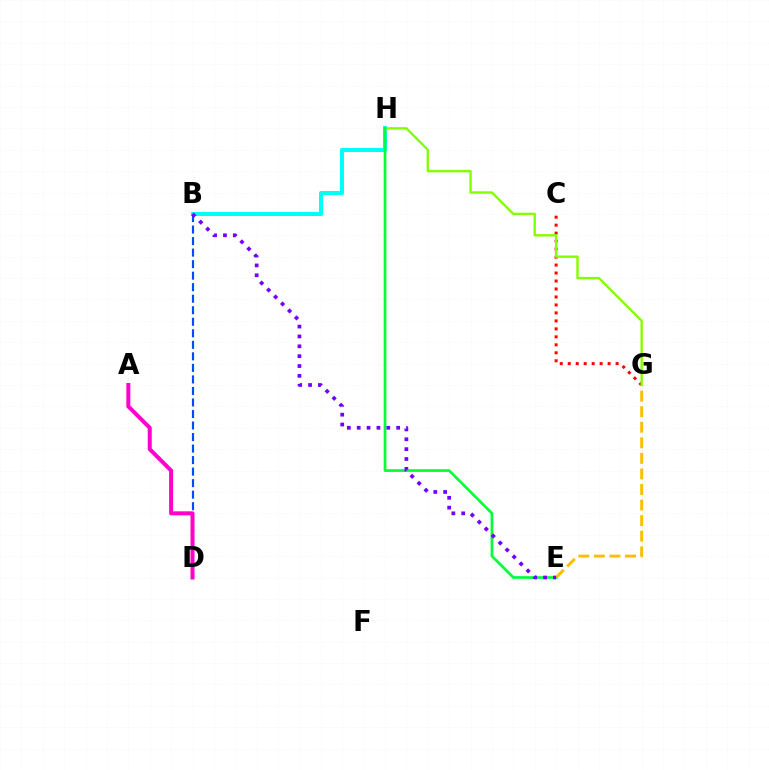{('C', 'G'): [{'color': '#ff0000', 'line_style': 'dotted', 'thickness': 2.17}], ('B', 'H'): [{'color': '#00fff6', 'line_style': 'solid', 'thickness': 2.92}], ('B', 'D'): [{'color': '#004bff', 'line_style': 'dashed', 'thickness': 1.57}], ('G', 'H'): [{'color': '#84ff00', 'line_style': 'solid', 'thickness': 1.72}], ('E', 'H'): [{'color': '#00ff39', 'line_style': 'solid', 'thickness': 1.93}], ('E', 'G'): [{'color': '#ffbd00', 'line_style': 'dashed', 'thickness': 2.11}], ('B', 'E'): [{'color': '#7200ff', 'line_style': 'dotted', 'thickness': 2.68}], ('A', 'D'): [{'color': '#ff00cf', 'line_style': 'solid', 'thickness': 2.88}]}